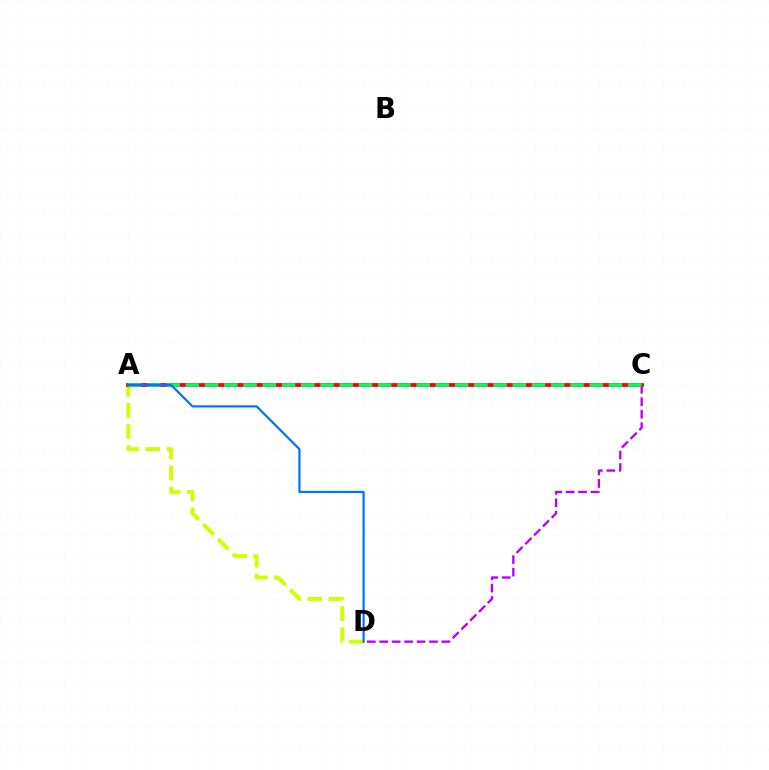{('C', 'D'): [{'color': '#b900ff', 'line_style': 'dashed', 'thickness': 1.69}], ('A', 'D'): [{'color': '#d1ff00', 'line_style': 'dashed', 'thickness': 2.86}, {'color': '#0074ff', 'line_style': 'solid', 'thickness': 1.59}], ('A', 'C'): [{'color': '#ff0000', 'line_style': 'solid', 'thickness': 2.74}, {'color': '#00ff5c', 'line_style': 'dashed', 'thickness': 2.61}]}